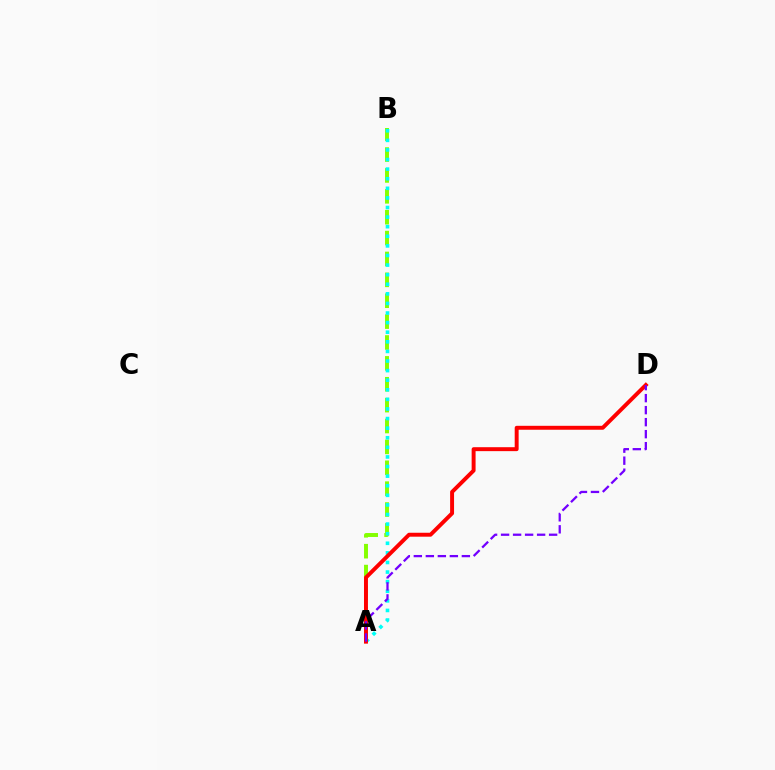{('A', 'B'): [{'color': '#84ff00', 'line_style': 'dashed', 'thickness': 2.84}, {'color': '#00fff6', 'line_style': 'dotted', 'thickness': 2.61}], ('A', 'D'): [{'color': '#ff0000', 'line_style': 'solid', 'thickness': 2.83}, {'color': '#7200ff', 'line_style': 'dashed', 'thickness': 1.63}]}